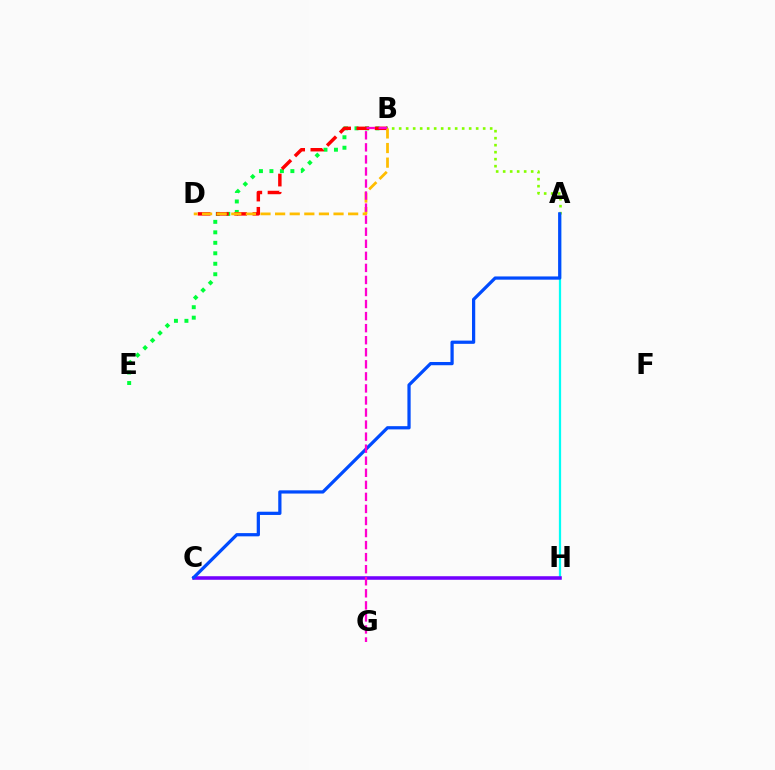{('B', 'E'): [{'color': '#00ff39', 'line_style': 'dotted', 'thickness': 2.85}], ('B', 'D'): [{'color': '#ff0000', 'line_style': 'dashed', 'thickness': 2.48}, {'color': '#ffbd00', 'line_style': 'dashed', 'thickness': 1.98}], ('A', 'H'): [{'color': '#00fff6', 'line_style': 'solid', 'thickness': 1.62}], ('A', 'B'): [{'color': '#84ff00', 'line_style': 'dotted', 'thickness': 1.9}], ('C', 'H'): [{'color': '#7200ff', 'line_style': 'solid', 'thickness': 2.56}], ('A', 'C'): [{'color': '#004bff', 'line_style': 'solid', 'thickness': 2.33}], ('B', 'G'): [{'color': '#ff00cf', 'line_style': 'dashed', 'thickness': 1.64}]}